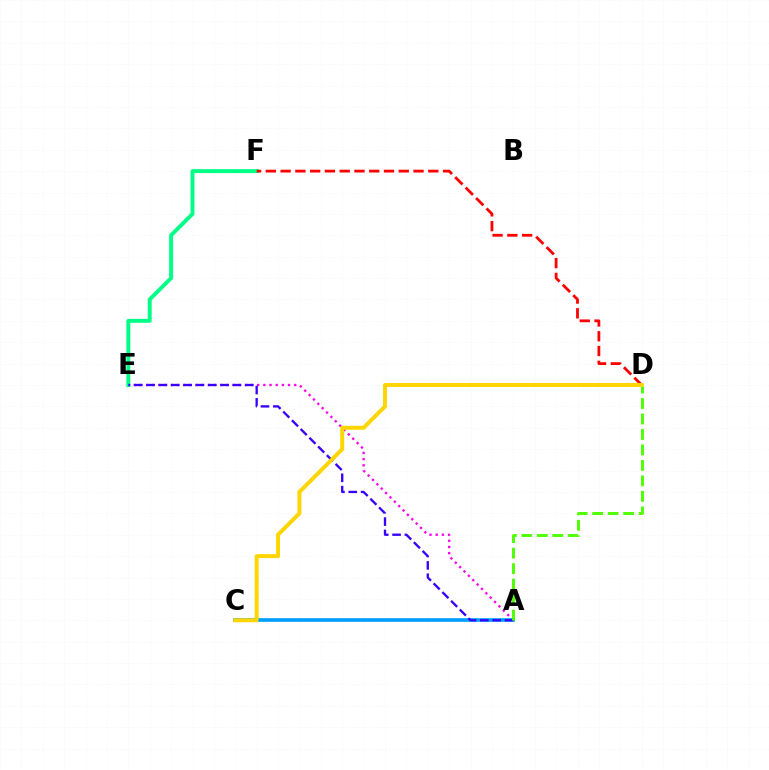{('A', 'E'): [{'color': '#ff00ed', 'line_style': 'dotted', 'thickness': 1.68}, {'color': '#3700ff', 'line_style': 'dashed', 'thickness': 1.68}], ('A', 'C'): [{'color': '#009eff', 'line_style': 'solid', 'thickness': 2.63}], ('E', 'F'): [{'color': '#00ff86', 'line_style': 'solid', 'thickness': 2.83}], ('D', 'F'): [{'color': '#ff0000', 'line_style': 'dashed', 'thickness': 2.01}], ('A', 'D'): [{'color': '#4fff00', 'line_style': 'dashed', 'thickness': 2.1}], ('C', 'D'): [{'color': '#ffd500', 'line_style': 'solid', 'thickness': 2.85}]}